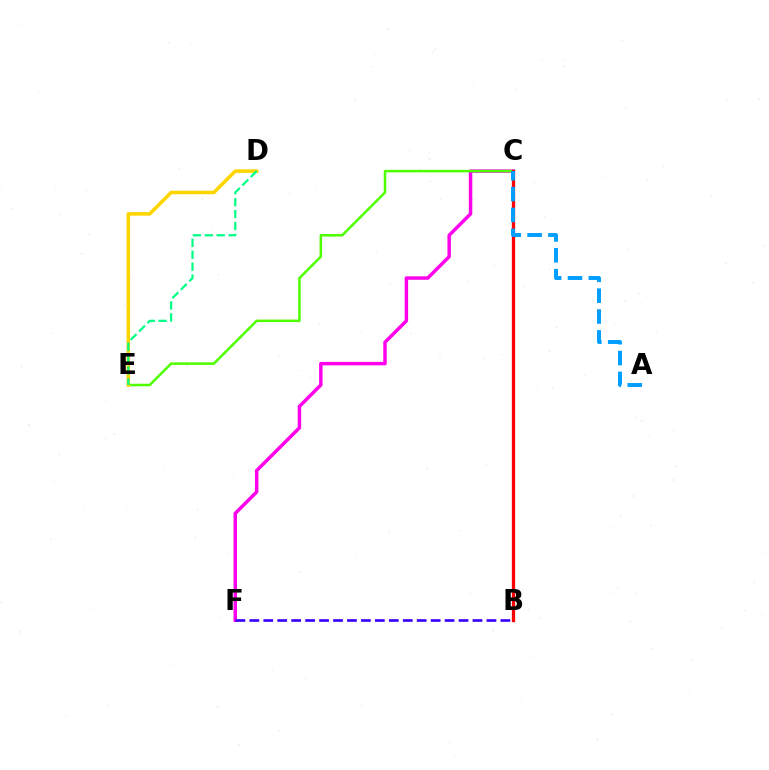{('C', 'F'): [{'color': '#ff00ed', 'line_style': 'solid', 'thickness': 2.49}], ('C', 'E'): [{'color': '#4fff00', 'line_style': 'solid', 'thickness': 1.82}], ('B', 'F'): [{'color': '#3700ff', 'line_style': 'dashed', 'thickness': 1.89}], ('B', 'C'): [{'color': '#ff0000', 'line_style': 'solid', 'thickness': 2.37}], ('A', 'C'): [{'color': '#009eff', 'line_style': 'dashed', 'thickness': 2.83}], ('D', 'E'): [{'color': '#ffd500', 'line_style': 'solid', 'thickness': 2.55}, {'color': '#00ff86', 'line_style': 'dashed', 'thickness': 1.62}]}